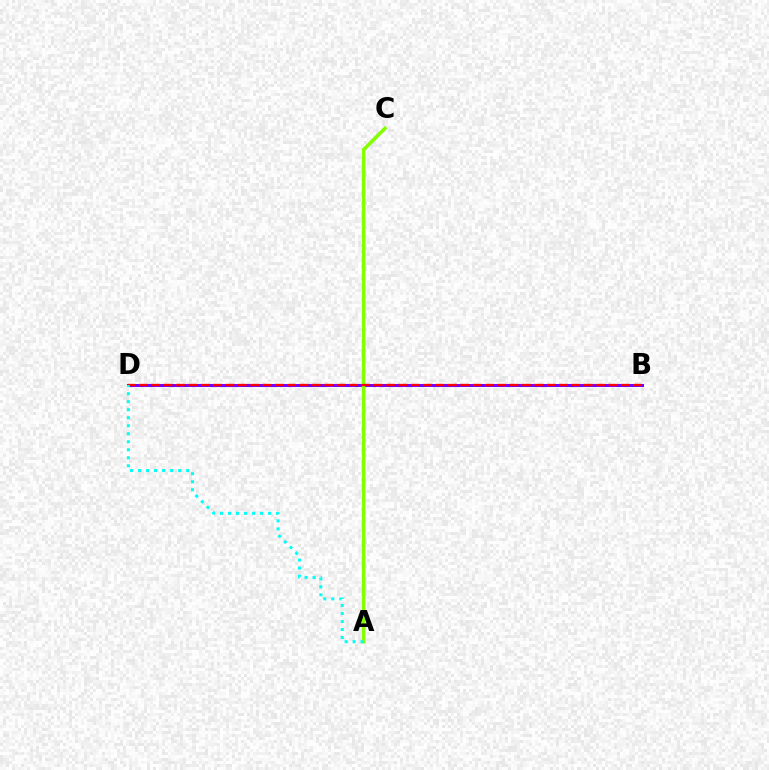{('B', 'D'): [{'color': '#7200ff', 'line_style': 'solid', 'thickness': 2.16}, {'color': '#ff0000', 'line_style': 'dashed', 'thickness': 1.68}], ('A', 'C'): [{'color': '#84ff00', 'line_style': 'solid', 'thickness': 2.56}], ('A', 'D'): [{'color': '#00fff6', 'line_style': 'dotted', 'thickness': 2.18}]}